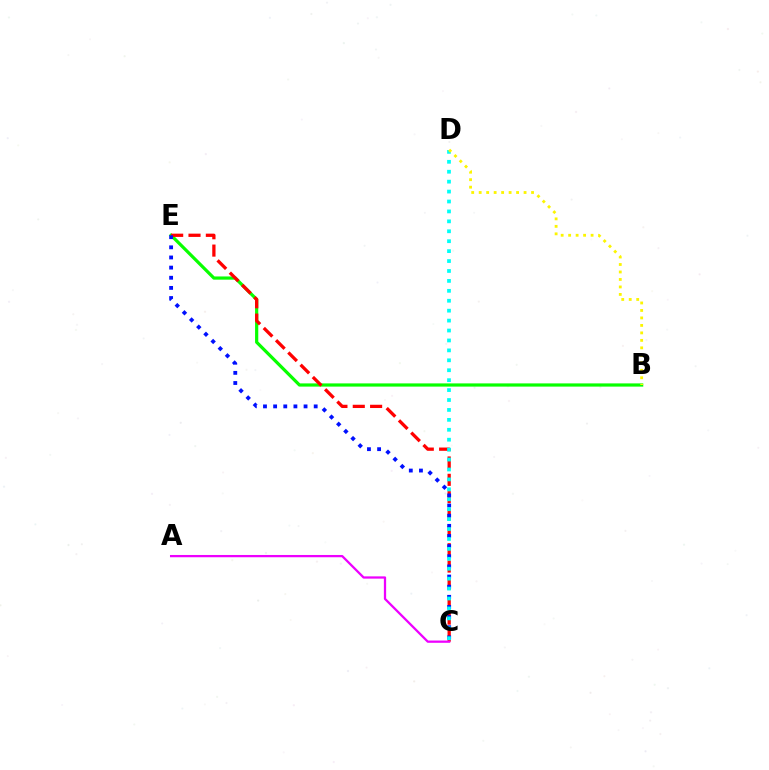{('B', 'E'): [{'color': '#08ff00', 'line_style': 'solid', 'thickness': 2.31}], ('C', 'E'): [{'color': '#ff0000', 'line_style': 'dashed', 'thickness': 2.36}, {'color': '#0010ff', 'line_style': 'dotted', 'thickness': 2.76}], ('C', 'D'): [{'color': '#00fff6', 'line_style': 'dotted', 'thickness': 2.7}], ('B', 'D'): [{'color': '#fcf500', 'line_style': 'dotted', 'thickness': 2.03}], ('A', 'C'): [{'color': '#ee00ff', 'line_style': 'solid', 'thickness': 1.63}]}